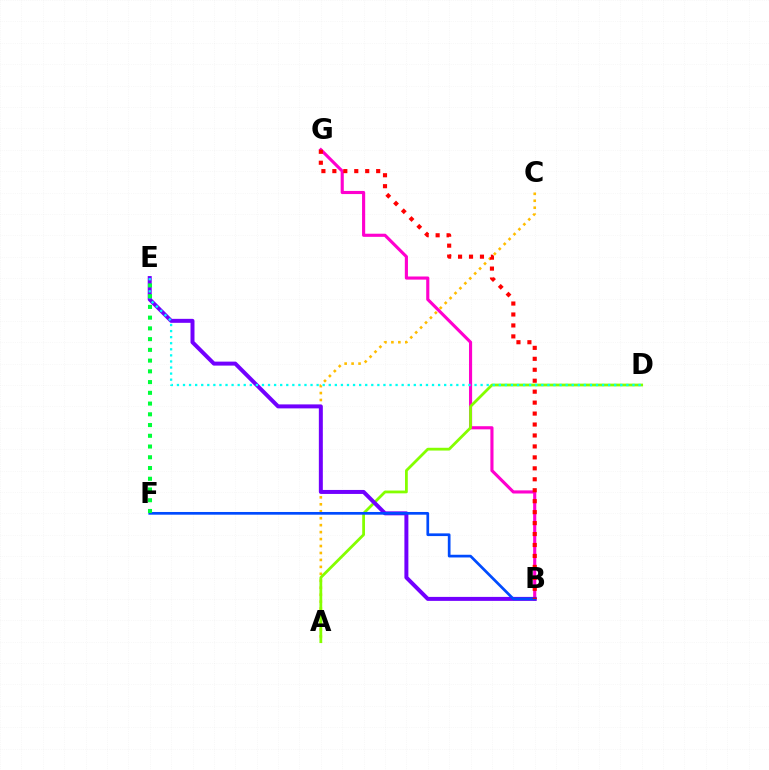{('A', 'C'): [{'color': '#ffbd00', 'line_style': 'dotted', 'thickness': 1.89}], ('B', 'G'): [{'color': '#ff00cf', 'line_style': 'solid', 'thickness': 2.25}, {'color': '#ff0000', 'line_style': 'dotted', 'thickness': 2.98}], ('A', 'D'): [{'color': '#84ff00', 'line_style': 'solid', 'thickness': 2.01}], ('B', 'E'): [{'color': '#7200ff', 'line_style': 'solid', 'thickness': 2.87}], ('B', 'F'): [{'color': '#004bff', 'line_style': 'solid', 'thickness': 1.95}], ('D', 'E'): [{'color': '#00fff6', 'line_style': 'dotted', 'thickness': 1.65}], ('E', 'F'): [{'color': '#00ff39', 'line_style': 'dotted', 'thickness': 2.92}]}